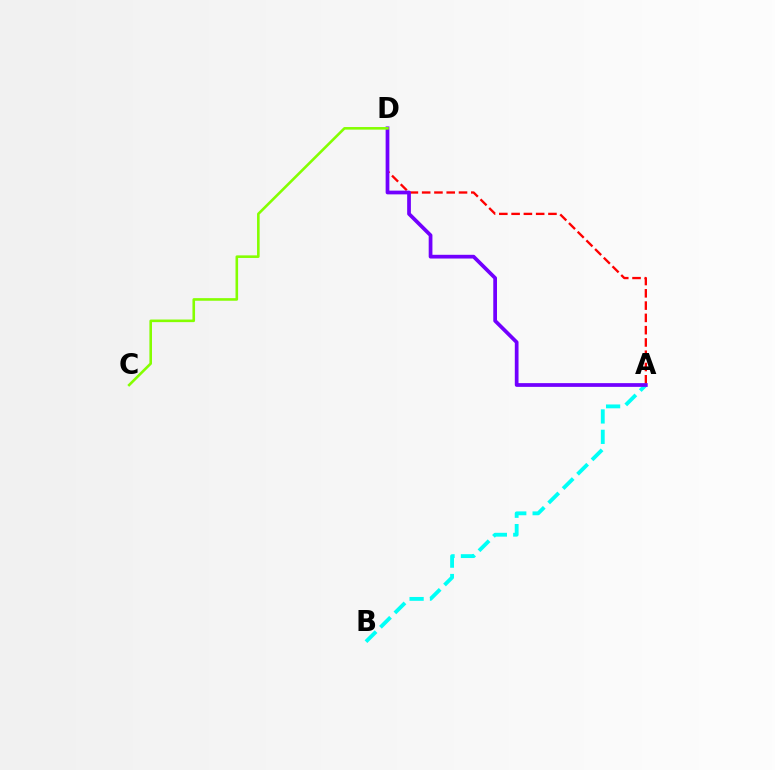{('A', 'B'): [{'color': '#00fff6', 'line_style': 'dashed', 'thickness': 2.77}], ('A', 'D'): [{'color': '#ff0000', 'line_style': 'dashed', 'thickness': 1.67}, {'color': '#7200ff', 'line_style': 'solid', 'thickness': 2.69}], ('C', 'D'): [{'color': '#84ff00', 'line_style': 'solid', 'thickness': 1.87}]}